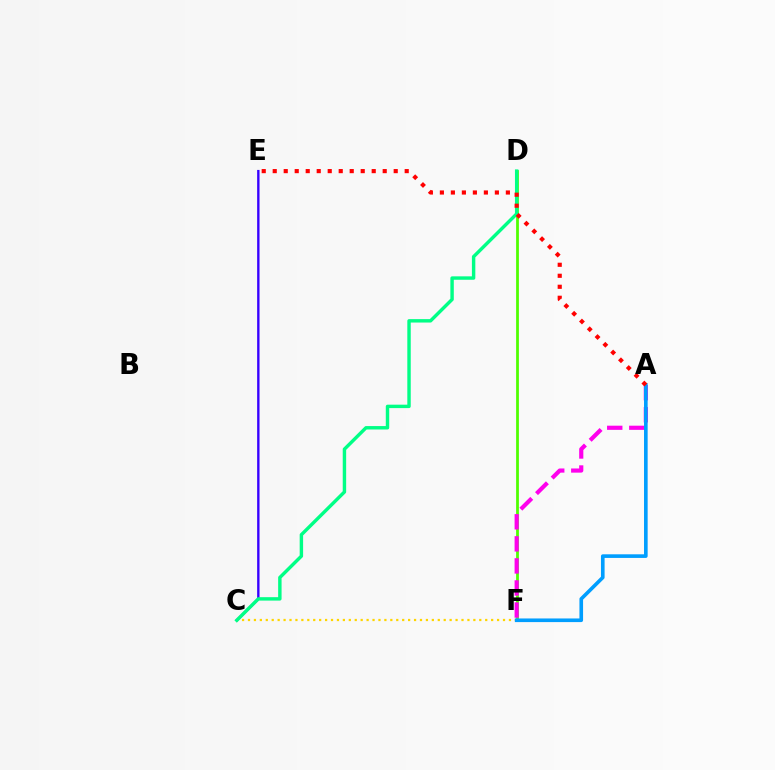{('C', 'F'): [{'color': '#ffd500', 'line_style': 'dotted', 'thickness': 1.61}], ('D', 'F'): [{'color': '#4fff00', 'line_style': 'solid', 'thickness': 1.99}], ('C', 'E'): [{'color': '#3700ff', 'line_style': 'solid', 'thickness': 1.71}], ('C', 'D'): [{'color': '#00ff86', 'line_style': 'solid', 'thickness': 2.46}], ('A', 'F'): [{'color': '#ff00ed', 'line_style': 'dashed', 'thickness': 3.0}, {'color': '#009eff', 'line_style': 'solid', 'thickness': 2.61}], ('A', 'E'): [{'color': '#ff0000', 'line_style': 'dotted', 'thickness': 2.99}]}